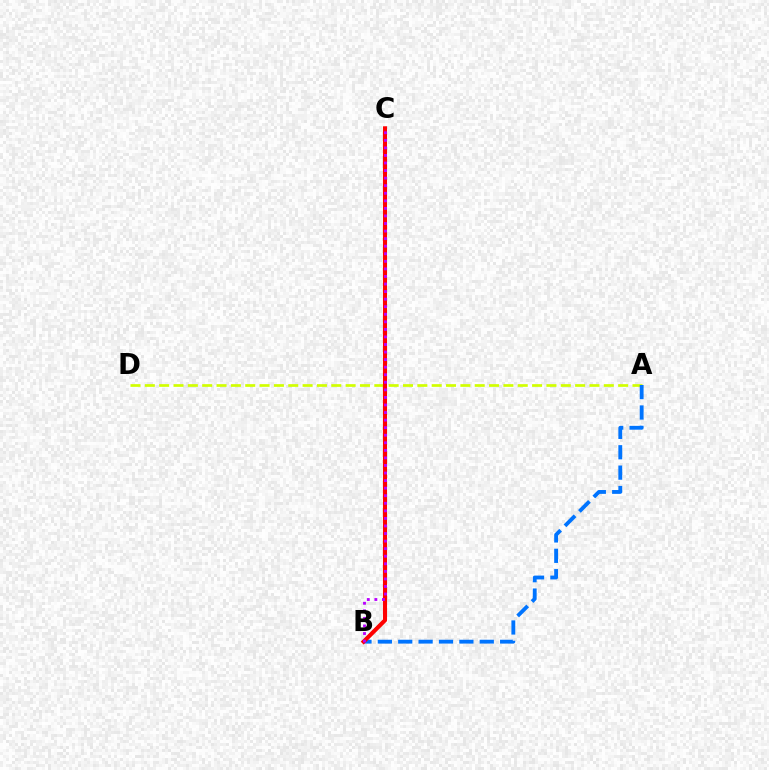{('B', 'C'): [{'color': '#00ff5c', 'line_style': 'dashed', 'thickness': 2.18}, {'color': '#ff0000', 'line_style': 'solid', 'thickness': 2.94}, {'color': '#b900ff', 'line_style': 'dotted', 'thickness': 2.05}], ('A', 'D'): [{'color': '#d1ff00', 'line_style': 'dashed', 'thickness': 1.95}], ('A', 'B'): [{'color': '#0074ff', 'line_style': 'dashed', 'thickness': 2.77}]}